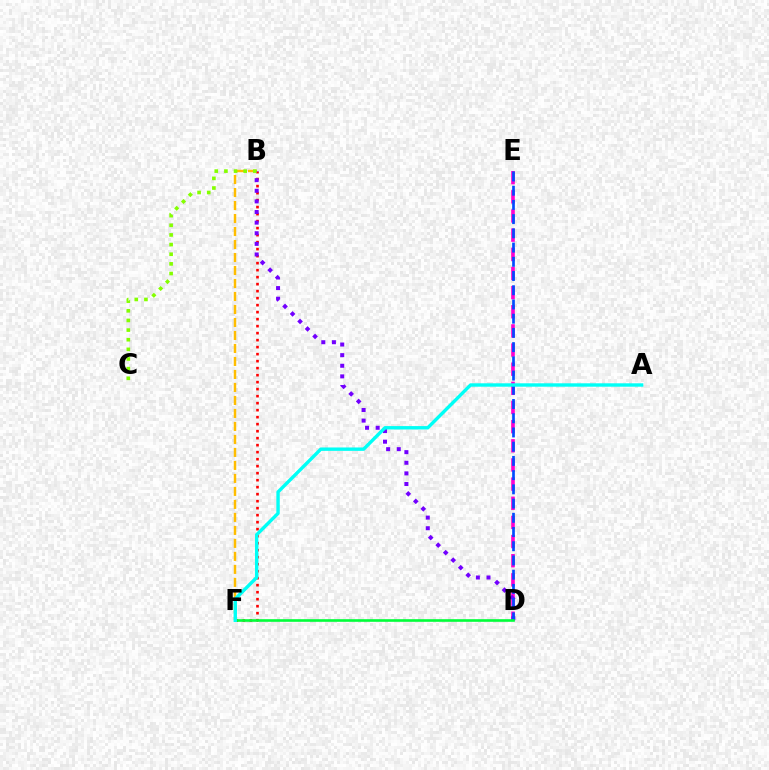{('B', 'F'): [{'color': '#ffbd00', 'line_style': 'dashed', 'thickness': 1.77}, {'color': '#ff0000', 'line_style': 'dotted', 'thickness': 1.9}], ('D', 'E'): [{'color': '#ff00cf', 'line_style': 'dashed', 'thickness': 2.6}, {'color': '#004bff', 'line_style': 'dashed', 'thickness': 1.93}], ('B', 'D'): [{'color': '#7200ff', 'line_style': 'dotted', 'thickness': 2.88}], ('D', 'F'): [{'color': '#00ff39', 'line_style': 'solid', 'thickness': 1.89}], ('B', 'C'): [{'color': '#84ff00', 'line_style': 'dotted', 'thickness': 2.62}], ('A', 'F'): [{'color': '#00fff6', 'line_style': 'solid', 'thickness': 2.44}]}